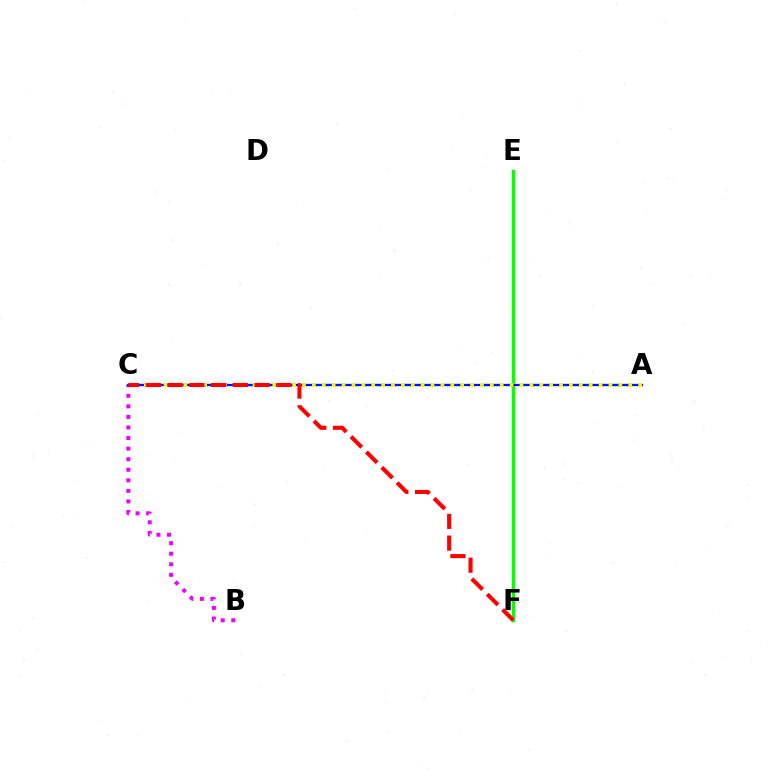{('B', 'C'): [{'color': '#ee00ff', 'line_style': 'dotted', 'thickness': 2.87}], ('A', 'C'): [{'color': '#00fff6', 'line_style': 'dashed', 'thickness': 1.77}, {'color': '#0010ff', 'line_style': 'solid', 'thickness': 1.63}, {'color': '#fcf500', 'line_style': 'dotted', 'thickness': 2.69}], ('E', 'F'): [{'color': '#08ff00', 'line_style': 'solid', 'thickness': 2.5}], ('C', 'F'): [{'color': '#ff0000', 'line_style': 'dashed', 'thickness': 2.95}]}